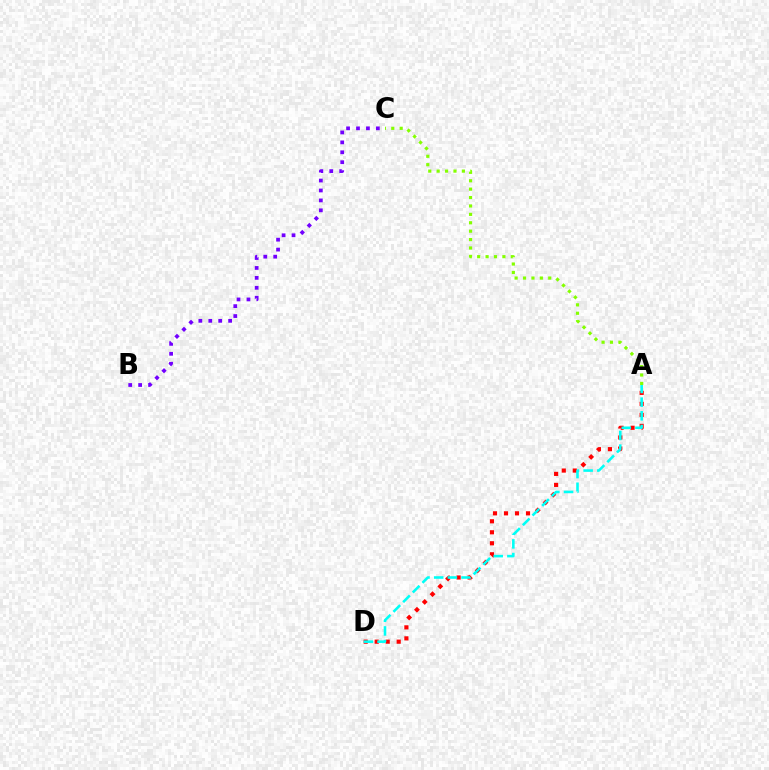{('B', 'C'): [{'color': '#7200ff', 'line_style': 'dotted', 'thickness': 2.7}], ('A', 'D'): [{'color': '#ff0000', 'line_style': 'dotted', 'thickness': 2.99}, {'color': '#00fff6', 'line_style': 'dashed', 'thickness': 1.86}], ('A', 'C'): [{'color': '#84ff00', 'line_style': 'dotted', 'thickness': 2.28}]}